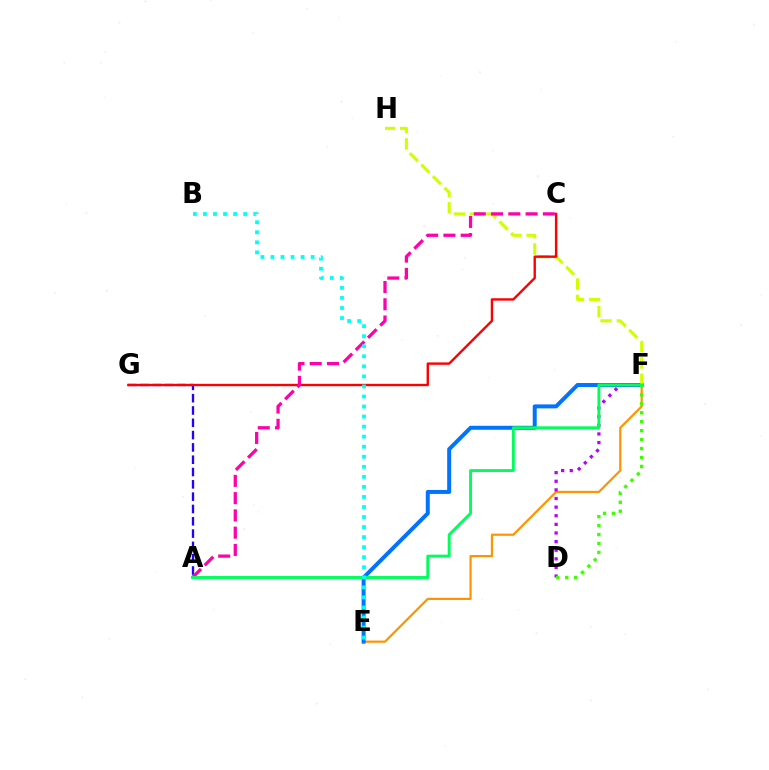{('A', 'G'): [{'color': '#2500ff', 'line_style': 'dashed', 'thickness': 1.67}], ('E', 'F'): [{'color': '#ff9400', 'line_style': 'solid', 'thickness': 1.59}, {'color': '#0074ff', 'line_style': 'solid', 'thickness': 2.87}], ('D', 'F'): [{'color': '#b900ff', 'line_style': 'dotted', 'thickness': 2.34}, {'color': '#3dff00', 'line_style': 'dotted', 'thickness': 2.43}], ('F', 'H'): [{'color': '#d1ff00', 'line_style': 'dashed', 'thickness': 2.22}], ('C', 'G'): [{'color': '#ff0000', 'line_style': 'solid', 'thickness': 1.72}], ('A', 'C'): [{'color': '#ff00ac', 'line_style': 'dashed', 'thickness': 2.35}], ('A', 'F'): [{'color': '#00ff5c', 'line_style': 'solid', 'thickness': 2.1}], ('B', 'E'): [{'color': '#00fff6', 'line_style': 'dotted', 'thickness': 2.73}]}